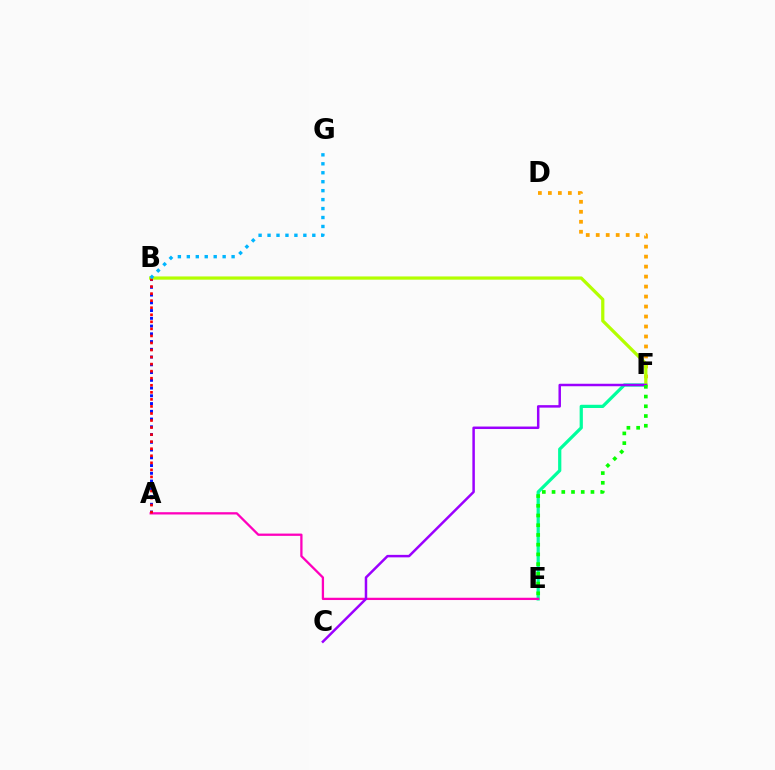{('A', 'B'): [{'color': '#0010ff', 'line_style': 'dotted', 'thickness': 2.11}, {'color': '#ff0000', 'line_style': 'dotted', 'thickness': 1.92}], ('E', 'F'): [{'color': '#00ff9d', 'line_style': 'solid', 'thickness': 2.32}, {'color': '#08ff00', 'line_style': 'dotted', 'thickness': 2.64}], ('D', 'F'): [{'color': '#ffa500', 'line_style': 'dotted', 'thickness': 2.71}], ('A', 'E'): [{'color': '#ff00bd', 'line_style': 'solid', 'thickness': 1.65}], ('B', 'F'): [{'color': '#b3ff00', 'line_style': 'solid', 'thickness': 2.32}], ('C', 'F'): [{'color': '#9b00ff', 'line_style': 'solid', 'thickness': 1.79}], ('B', 'G'): [{'color': '#00b5ff', 'line_style': 'dotted', 'thickness': 2.43}]}